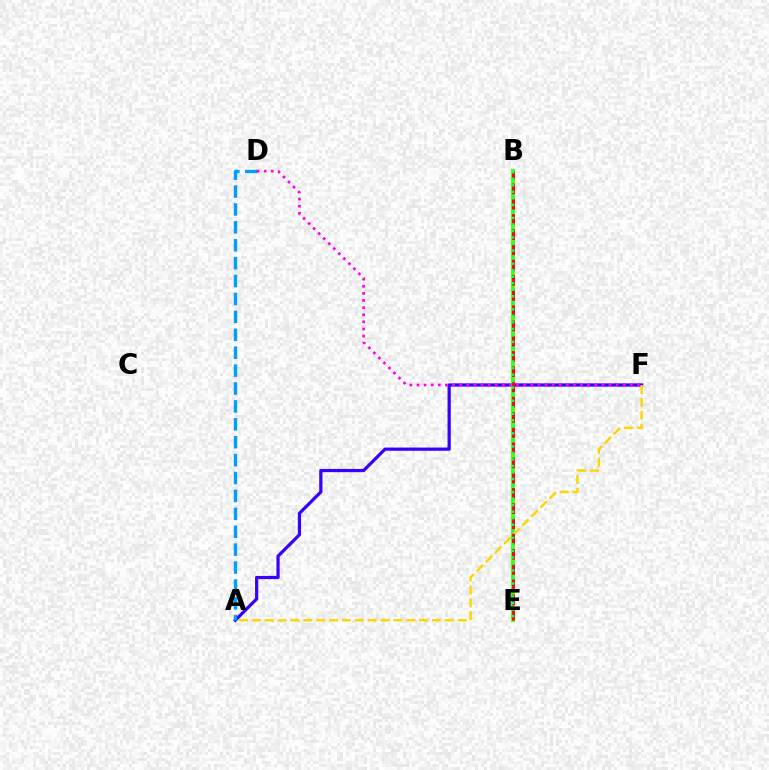{('A', 'F'): [{'color': '#3700ff', 'line_style': 'solid', 'thickness': 2.32}, {'color': '#ffd500', 'line_style': 'dashed', 'thickness': 1.75}], ('B', 'E'): [{'color': '#4fff00', 'line_style': 'solid', 'thickness': 2.88}, {'color': '#ff0000', 'line_style': 'dashed', 'thickness': 2.07}, {'color': '#00ff86', 'line_style': 'dotted', 'thickness': 1.77}], ('A', 'D'): [{'color': '#009eff', 'line_style': 'dashed', 'thickness': 2.43}], ('D', 'F'): [{'color': '#ff00ed', 'line_style': 'dotted', 'thickness': 1.93}]}